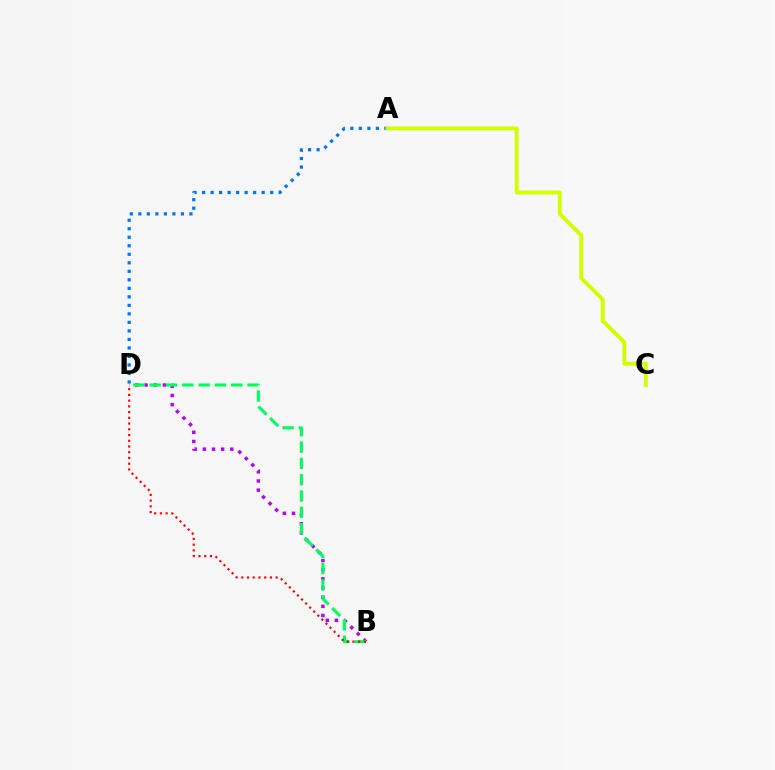{('B', 'D'): [{'color': '#b900ff', 'line_style': 'dotted', 'thickness': 2.49}, {'color': '#00ff5c', 'line_style': 'dashed', 'thickness': 2.22}, {'color': '#ff0000', 'line_style': 'dotted', 'thickness': 1.56}], ('A', 'D'): [{'color': '#0074ff', 'line_style': 'dotted', 'thickness': 2.31}], ('A', 'C'): [{'color': '#d1ff00', 'line_style': 'solid', 'thickness': 2.78}]}